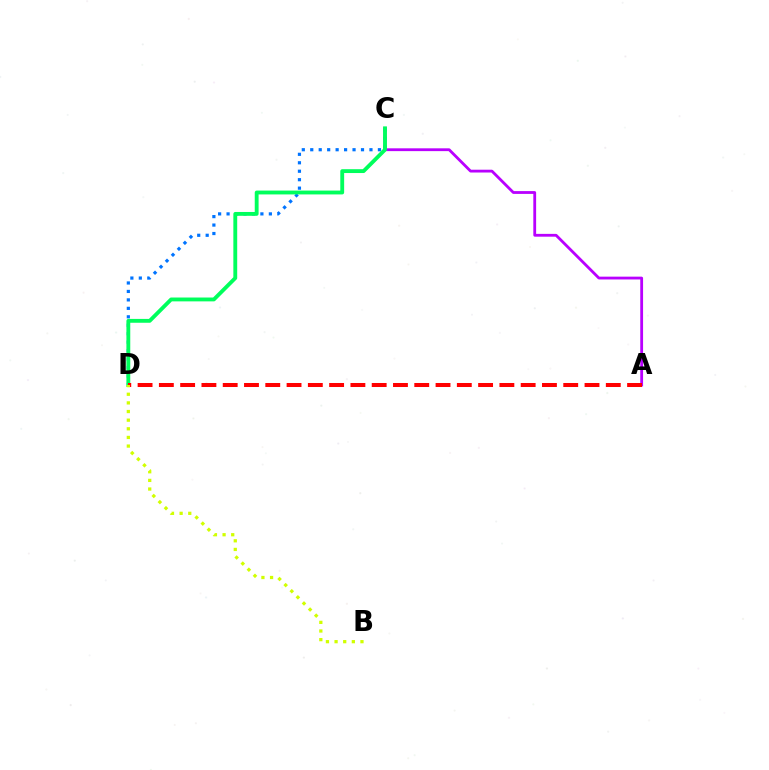{('A', 'C'): [{'color': '#b900ff', 'line_style': 'solid', 'thickness': 2.02}], ('C', 'D'): [{'color': '#0074ff', 'line_style': 'dotted', 'thickness': 2.3}, {'color': '#00ff5c', 'line_style': 'solid', 'thickness': 2.77}], ('A', 'D'): [{'color': '#ff0000', 'line_style': 'dashed', 'thickness': 2.89}], ('B', 'D'): [{'color': '#d1ff00', 'line_style': 'dotted', 'thickness': 2.35}]}